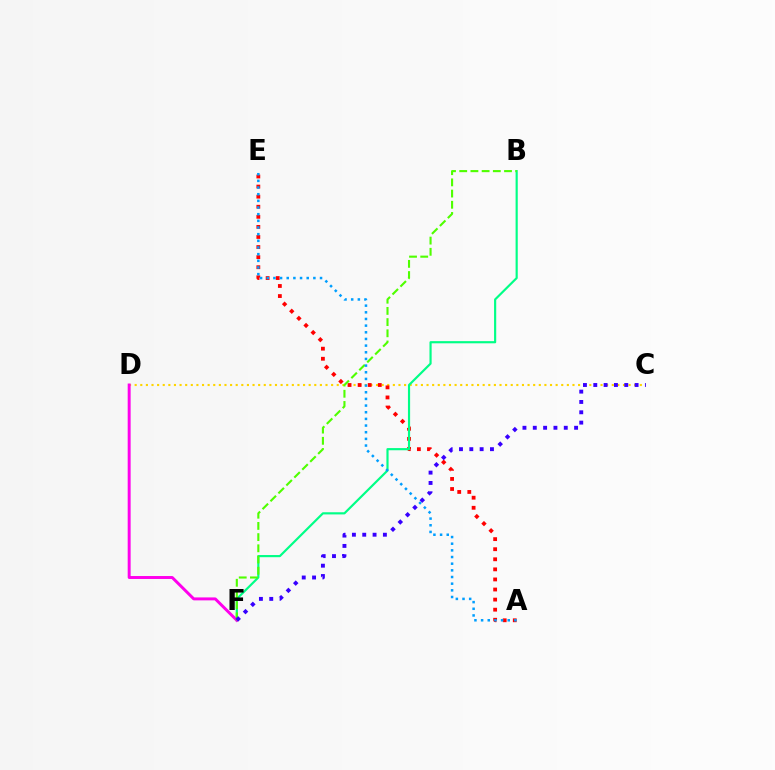{('C', 'D'): [{'color': '#ffd500', 'line_style': 'dotted', 'thickness': 1.52}], ('A', 'E'): [{'color': '#ff0000', 'line_style': 'dotted', 'thickness': 2.74}, {'color': '#009eff', 'line_style': 'dotted', 'thickness': 1.81}], ('B', 'F'): [{'color': '#00ff86', 'line_style': 'solid', 'thickness': 1.56}, {'color': '#4fff00', 'line_style': 'dashed', 'thickness': 1.52}], ('D', 'F'): [{'color': '#ff00ed', 'line_style': 'solid', 'thickness': 2.13}], ('C', 'F'): [{'color': '#3700ff', 'line_style': 'dotted', 'thickness': 2.81}]}